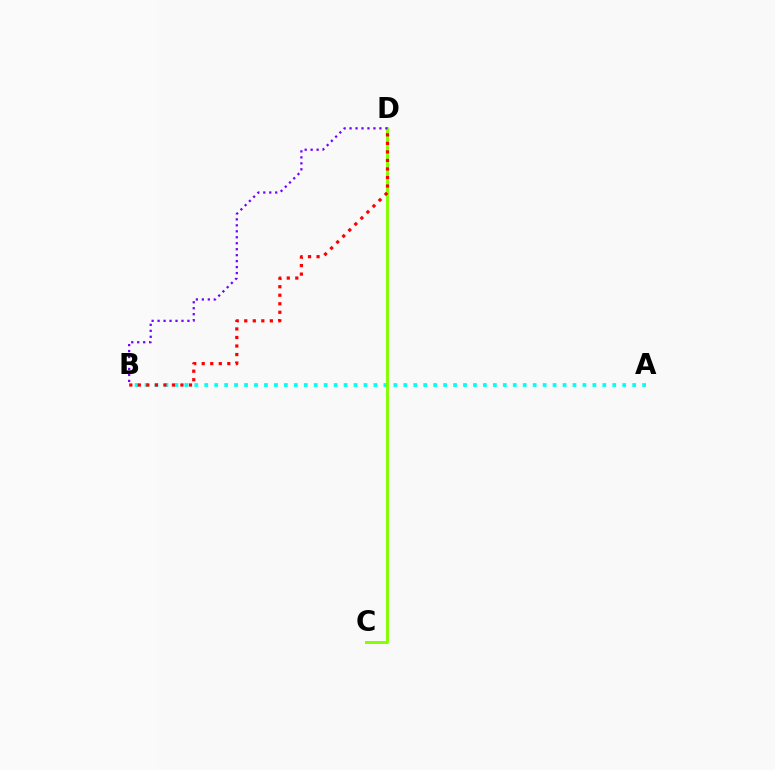{('A', 'B'): [{'color': '#00fff6', 'line_style': 'dotted', 'thickness': 2.7}], ('C', 'D'): [{'color': '#84ff00', 'line_style': 'solid', 'thickness': 2.11}], ('B', 'D'): [{'color': '#ff0000', 'line_style': 'dotted', 'thickness': 2.32}, {'color': '#7200ff', 'line_style': 'dotted', 'thickness': 1.62}]}